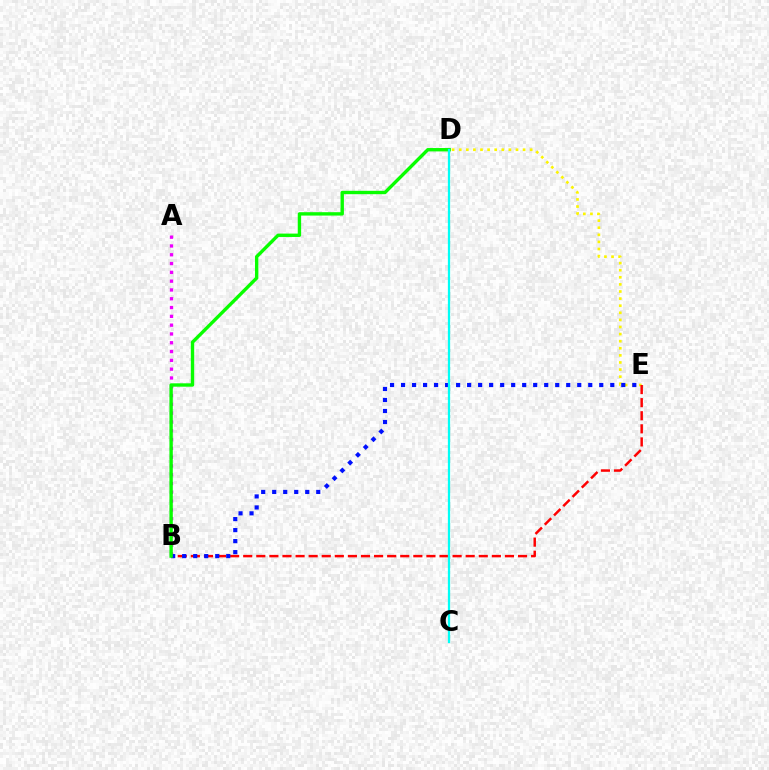{('A', 'B'): [{'color': '#ee00ff', 'line_style': 'dotted', 'thickness': 2.39}], ('D', 'E'): [{'color': '#fcf500', 'line_style': 'dotted', 'thickness': 1.93}], ('B', 'E'): [{'color': '#ff0000', 'line_style': 'dashed', 'thickness': 1.78}, {'color': '#0010ff', 'line_style': 'dotted', 'thickness': 2.99}], ('B', 'D'): [{'color': '#08ff00', 'line_style': 'solid', 'thickness': 2.43}], ('C', 'D'): [{'color': '#00fff6', 'line_style': 'solid', 'thickness': 1.63}]}